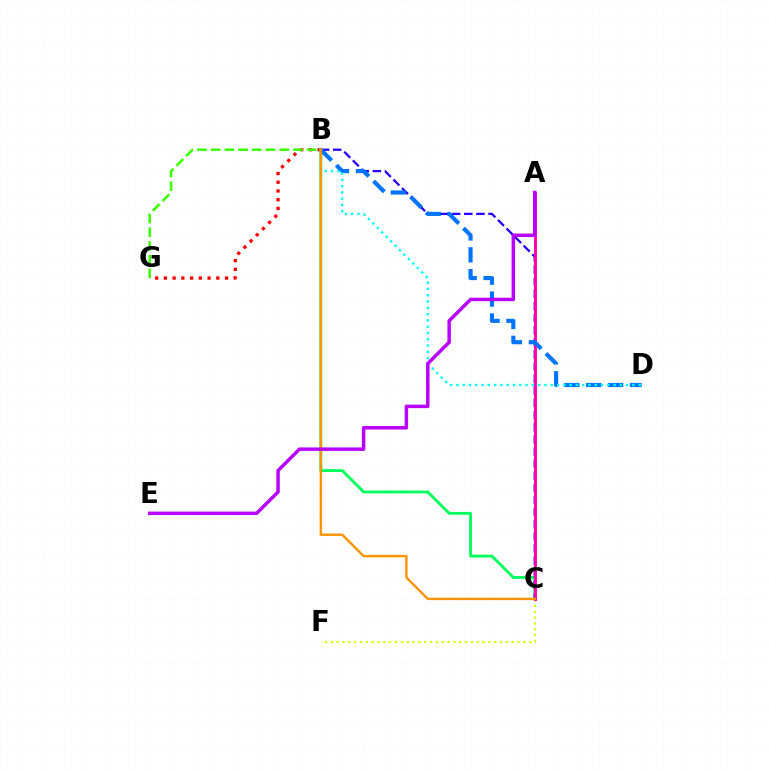{('B', 'G'): [{'color': '#ff0000', 'line_style': 'dotted', 'thickness': 2.37}, {'color': '#3dff00', 'line_style': 'dashed', 'thickness': 1.86}], ('B', 'C'): [{'color': '#00ff5c', 'line_style': 'solid', 'thickness': 2.04}, {'color': '#2500ff', 'line_style': 'dashed', 'thickness': 1.65}, {'color': '#ff9400', 'line_style': 'solid', 'thickness': 1.74}], ('C', 'F'): [{'color': '#d1ff00', 'line_style': 'dotted', 'thickness': 1.59}], ('A', 'C'): [{'color': '#ff00ac', 'line_style': 'solid', 'thickness': 2.07}], ('B', 'D'): [{'color': '#0074ff', 'line_style': 'dashed', 'thickness': 2.97}, {'color': '#00fff6', 'line_style': 'dotted', 'thickness': 1.71}], ('A', 'E'): [{'color': '#b900ff', 'line_style': 'solid', 'thickness': 2.5}]}